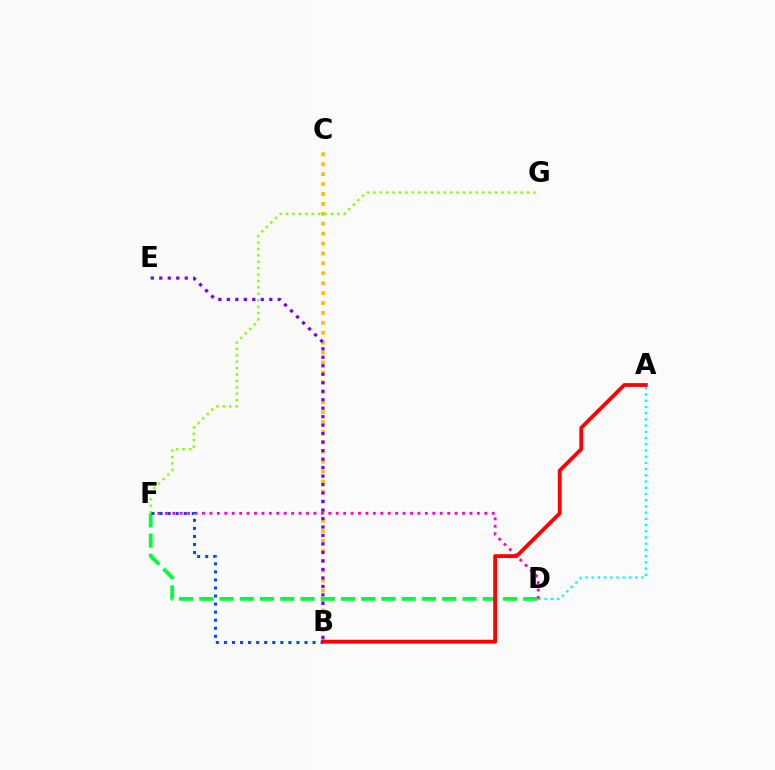{('A', 'D'): [{'color': '#00fff6', 'line_style': 'dotted', 'thickness': 1.69}], ('B', 'C'): [{'color': '#ffbd00', 'line_style': 'dotted', 'thickness': 2.69}], ('D', 'F'): [{'color': '#ff00cf', 'line_style': 'dotted', 'thickness': 2.02}, {'color': '#00ff39', 'line_style': 'dashed', 'thickness': 2.75}], ('F', 'G'): [{'color': '#84ff00', 'line_style': 'dotted', 'thickness': 1.74}], ('B', 'F'): [{'color': '#004bff', 'line_style': 'dotted', 'thickness': 2.19}], ('B', 'E'): [{'color': '#7200ff', 'line_style': 'dotted', 'thickness': 2.31}], ('A', 'B'): [{'color': '#ff0000', 'line_style': 'solid', 'thickness': 2.74}]}